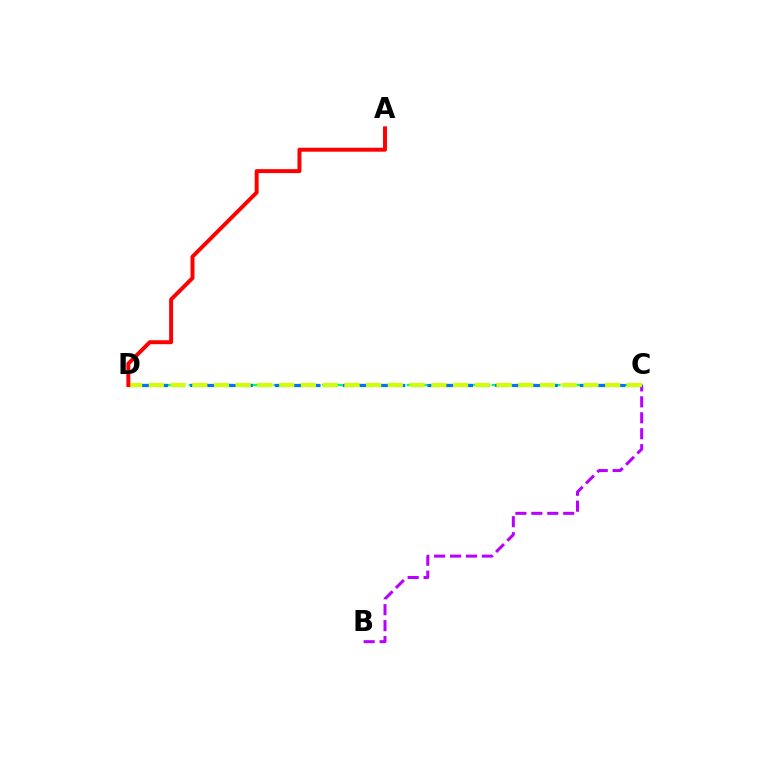{('C', 'D'): [{'color': '#00ff5c', 'line_style': 'dashed', 'thickness': 1.65}, {'color': '#0074ff', 'line_style': 'dashed', 'thickness': 2.3}, {'color': '#d1ff00', 'line_style': 'dashed', 'thickness': 2.95}], ('B', 'C'): [{'color': '#b900ff', 'line_style': 'dashed', 'thickness': 2.17}], ('A', 'D'): [{'color': '#ff0000', 'line_style': 'solid', 'thickness': 2.84}]}